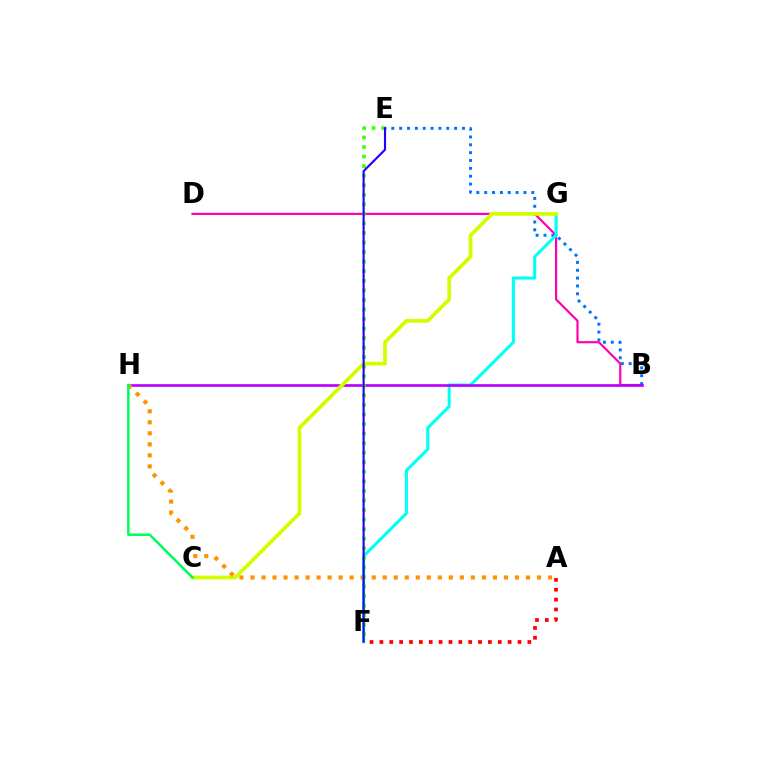{('B', 'D'): [{'color': '#ff00ac', 'line_style': 'solid', 'thickness': 1.57}], ('B', 'E'): [{'color': '#0074ff', 'line_style': 'dotted', 'thickness': 2.13}], ('F', 'G'): [{'color': '#00fff6', 'line_style': 'solid', 'thickness': 2.21}], ('B', 'H'): [{'color': '#b900ff', 'line_style': 'solid', 'thickness': 1.92}], ('C', 'G'): [{'color': '#d1ff00', 'line_style': 'solid', 'thickness': 2.68}], ('A', 'H'): [{'color': '#ff9400', 'line_style': 'dotted', 'thickness': 2.99}], ('C', 'H'): [{'color': '#00ff5c', 'line_style': 'solid', 'thickness': 1.81}], ('E', 'F'): [{'color': '#3dff00', 'line_style': 'dotted', 'thickness': 2.6}, {'color': '#2500ff', 'line_style': 'solid', 'thickness': 1.54}], ('A', 'F'): [{'color': '#ff0000', 'line_style': 'dotted', 'thickness': 2.68}]}